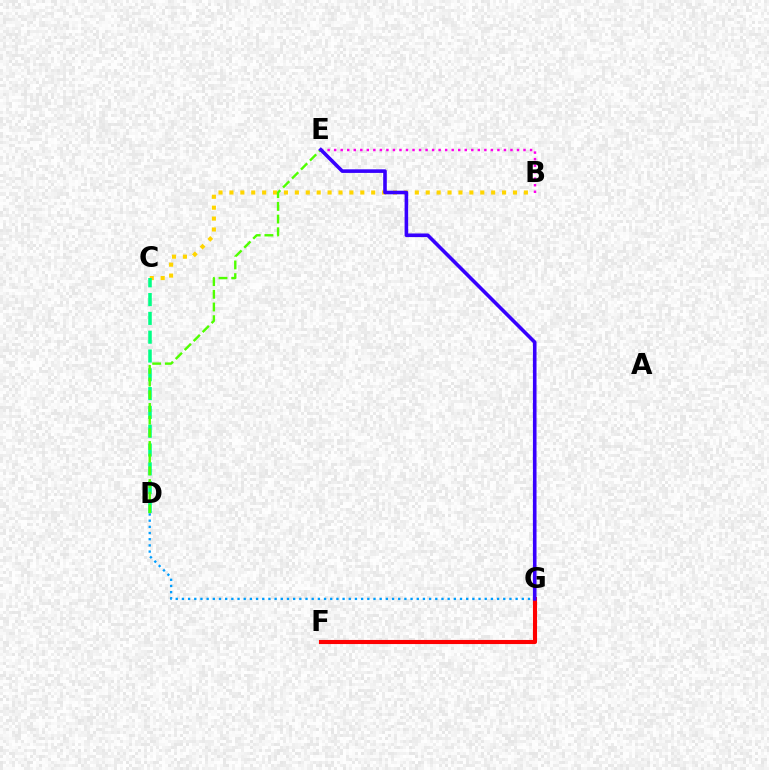{('B', 'C'): [{'color': '#ffd500', 'line_style': 'dotted', 'thickness': 2.96}], ('C', 'D'): [{'color': '#00ff86', 'line_style': 'dashed', 'thickness': 2.55}], ('D', 'E'): [{'color': '#4fff00', 'line_style': 'dashed', 'thickness': 1.72}], ('F', 'G'): [{'color': '#ff0000', 'line_style': 'solid', 'thickness': 2.95}], ('D', 'G'): [{'color': '#009eff', 'line_style': 'dotted', 'thickness': 1.68}], ('B', 'E'): [{'color': '#ff00ed', 'line_style': 'dotted', 'thickness': 1.77}], ('E', 'G'): [{'color': '#3700ff', 'line_style': 'solid', 'thickness': 2.59}]}